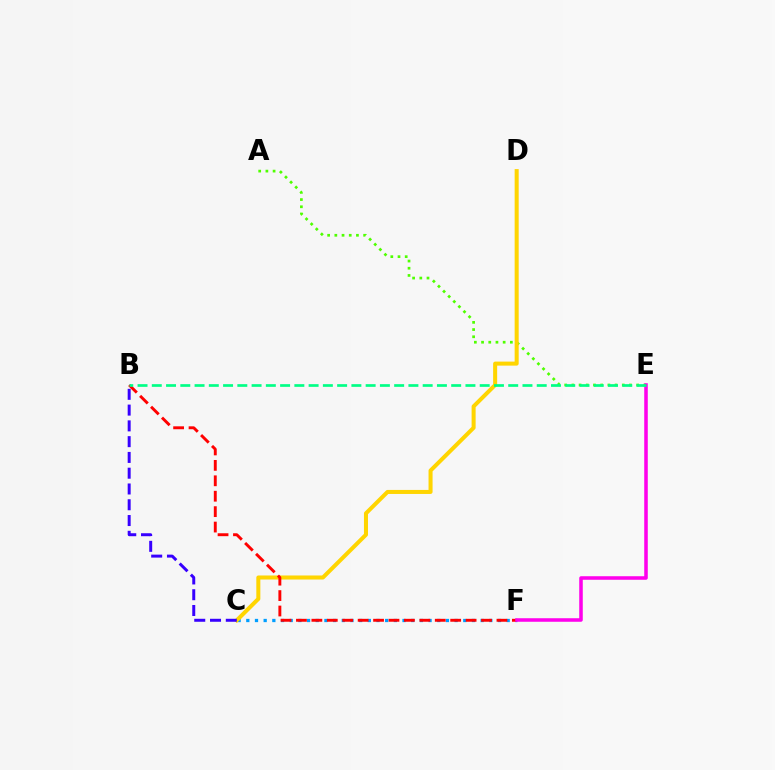{('A', 'E'): [{'color': '#4fff00', 'line_style': 'dotted', 'thickness': 1.96}], ('C', 'F'): [{'color': '#009eff', 'line_style': 'dotted', 'thickness': 2.36}], ('C', 'D'): [{'color': '#ffd500', 'line_style': 'solid', 'thickness': 2.9}], ('B', 'F'): [{'color': '#ff0000', 'line_style': 'dashed', 'thickness': 2.1}], ('B', 'C'): [{'color': '#3700ff', 'line_style': 'dashed', 'thickness': 2.14}], ('E', 'F'): [{'color': '#ff00ed', 'line_style': 'solid', 'thickness': 2.55}], ('B', 'E'): [{'color': '#00ff86', 'line_style': 'dashed', 'thickness': 1.94}]}